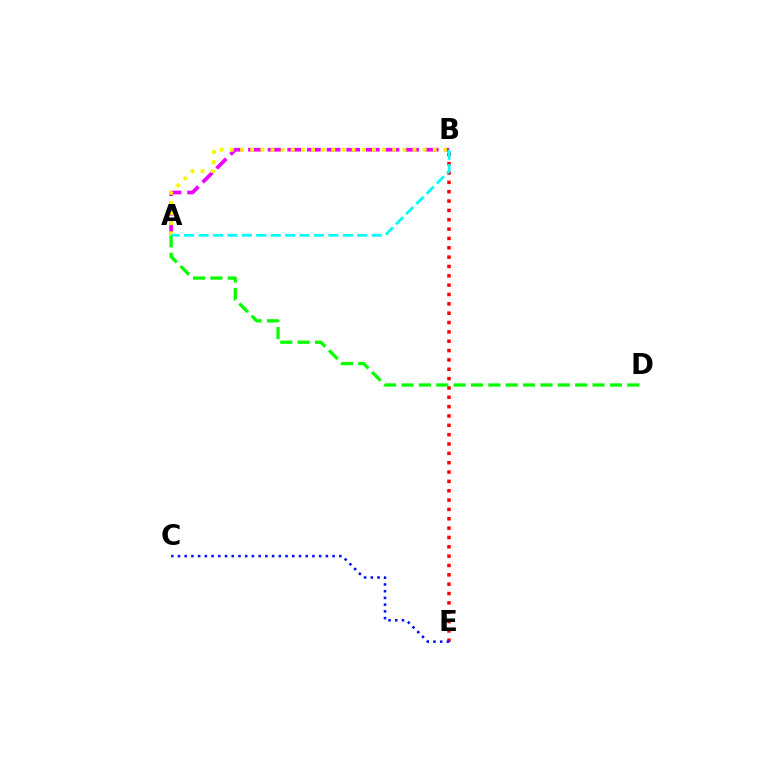{('B', 'E'): [{'color': '#ff0000', 'line_style': 'dotted', 'thickness': 2.54}], ('C', 'E'): [{'color': '#0010ff', 'line_style': 'dotted', 'thickness': 1.83}], ('A', 'D'): [{'color': '#08ff00', 'line_style': 'dashed', 'thickness': 2.36}], ('A', 'B'): [{'color': '#ee00ff', 'line_style': 'dashed', 'thickness': 2.67}, {'color': '#fcf500', 'line_style': 'dotted', 'thickness': 2.76}, {'color': '#00fff6', 'line_style': 'dashed', 'thickness': 1.96}]}